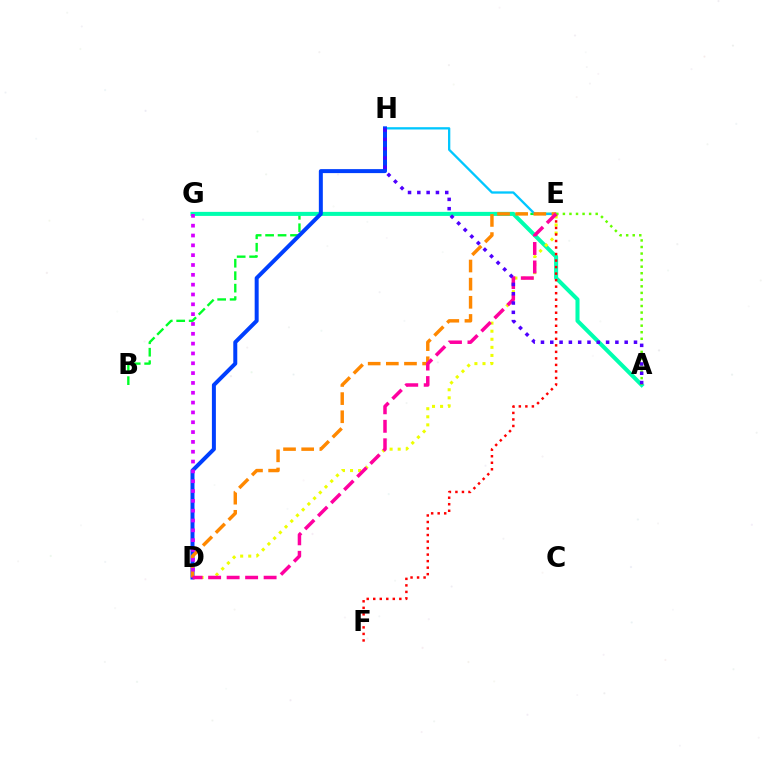{('B', 'E'): [{'color': '#00ff27', 'line_style': 'dashed', 'thickness': 1.69}], ('E', 'H'): [{'color': '#00c7ff', 'line_style': 'solid', 'thickness': 1.66}], ('A', 'G'): [{'color': '#00ffaf', 'line_style': 'solid', 'thickness': 2.91}], ('D', 'E'): [{'color': '#eeff00', 'line_style': 'dotted', 'thickness': 2.19}, {'color': '#ff8800', 'line_style': 'dashed', 'thickness': 2.46}, {'color': '#ff00a0', 'line_style': 'dashed', 'thickness': 2.51}], ('D', 'H'): [{'color': '#003fff', 'line_style': 'solid', 'thickness': 2.87}], ('E', 'F'): [{'color': '#ff0000', 'line_style': 'dotted', 'thickness': 1.77}], ('A', 'E'): [{'color': '#66ff00', 'line_style': 'dotted', 'thickness': 1.78}], ('A', 'H'): [{'color': '#4f00ff', 'line_style': 'dotted', 'thickness': 2.53}], ('D', 'G'): [{'color': '#d600ff', 'line_style': 'dotted', 'thickness': 2.67}]}